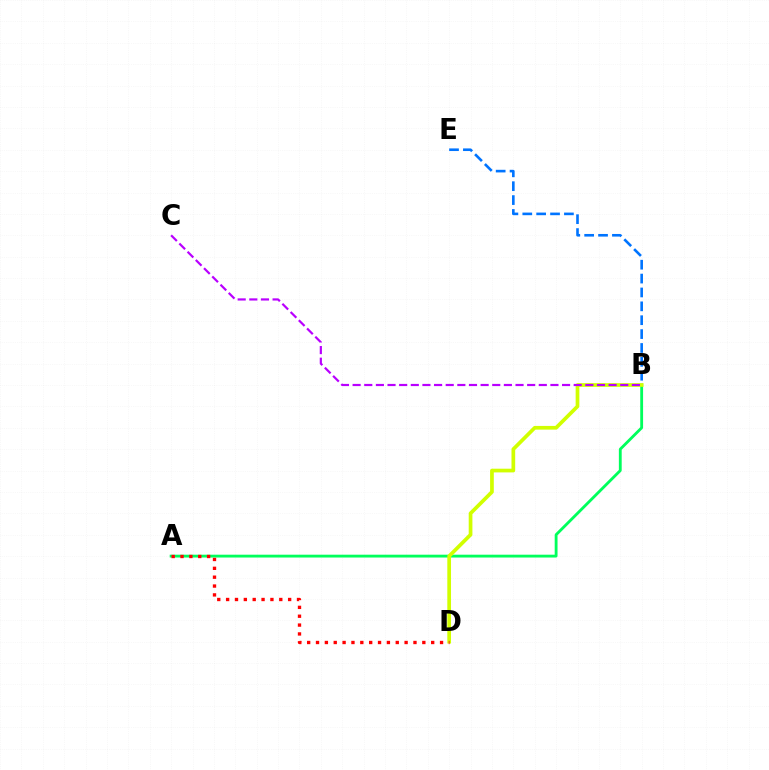{('B', 'E'): [{'color': '#0074ff', 'line_style': 'dashed', 'thickness': 1.89}], ('A', 'B'): [{'color': '#00ff5c', 'line_style': 'solid', 'thickness': 2.04}], ('B', 'D'): [{'color': '#d1ff00', 'line_style': 'solid', 'thickness': 2.67}], ('B', 'C'): [{'color': '#b900ff', 'line_style': 'dashed', 'thickness': 1.58}], ('A', 'D'): [{'color': '#ff0000', 'line_style': 'dotted', 'thickness': 2.41}]}